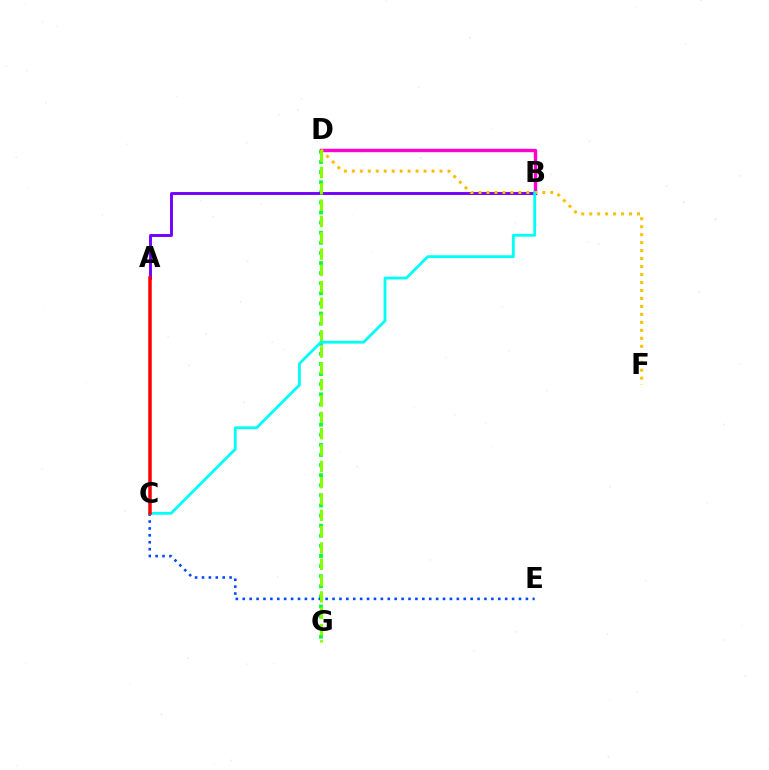{('D', 'G'): [{'color': '#00ff39', 'line_style': 'dotted', 'thickness': 2.74}, {'color': '#84ff00', 'line_style': 'dashed', 'thickness': 2.22}], ('C', 'E'): [{'color': '#004bff', 'line_style': 'dotted', 'thickness': 1.88}], ('B', 'D'): [{'color': '#ff00cf', 'line_style': 'solid', 'thickness': 2.45}], ('A', 'B'): [{'color': '#7200ff', 'line_style': 'solid', 'thickness': 2.09}], ('D', 'F'): [{'color': '#ffbd00', 'line_style': 'dotted', 'thickness': 2.17}], ('B', 'C'): [{'color': '#00fff6', 'line_style': 'solid', 'thickness': 2.02}], ('A', 'C'): [{'color': '#ff0000', 'line_style': 'solid', 'thickness': 2.52}]}